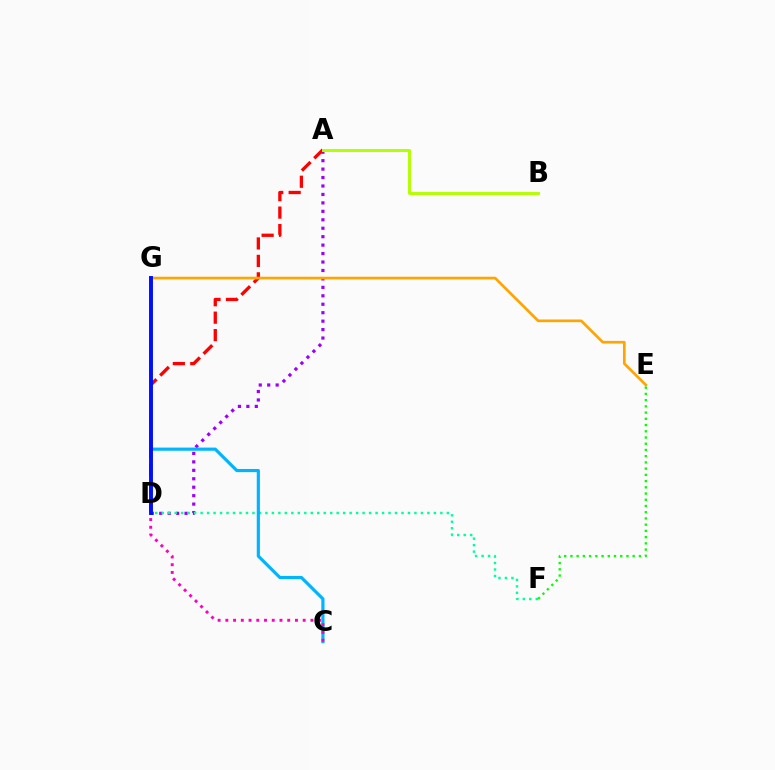{('A', 'D'): [{'color': '#9b00ff', 'line_style': 'dotted', 'thickness': 2.29}, {'color': '#ff0000', 'line_style': 'dashed', 'thickness': 2.37}], ('A', 'B'): [{'color': '#b3ff00', 'line_style': 'solid', 'thickness': 2.11}], ('E', 'G'): [{'color': '#ffa500', 'line_style': 'solid', 'thickness': 1.93}], ('D', 'F'): [{'color': '#00ff9d', 'line_style': 'dotted', 'thickness': 1.76}], ('C', 'G'): [{'color': '#00b5ff', 'line_style': 'solid', 'thickness': 2.28}], ('C', 'D'): [{'color': '#ff00bd', 'line_style': 'dotted', 'thickness': 2.1}], ('D', 'G'): [{'color': '#0010ff', 'line_style': 'solid', 'thickness': 2.81}], ('E', 'F'): [{'color': '#08ff00', 'line_style': 'dotted', 'thickness': 1.69}]}